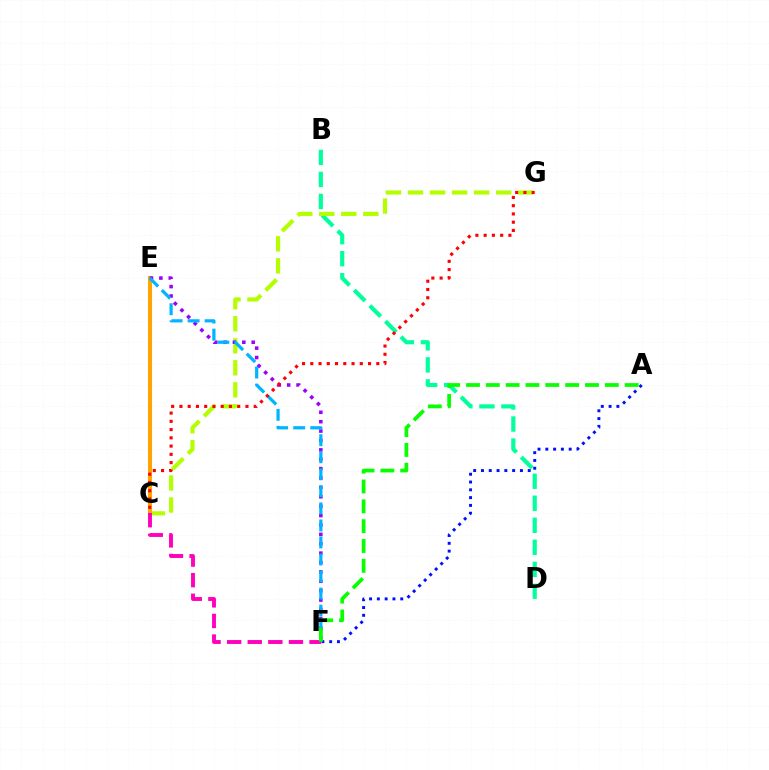{('B', 'D'): [{'color': '#00ff9d', 'line_style': 'dashed', 'thickness': 2.99}], ('C', 'G'): [{'color': '#b3ff00', 'line_style': 'dashed', 'thickness': 2.99}, {'color': '#ff0000', 'line_style': 'dotted', 'thickness': 2.24}], ('C', 'E'): [{'color': '#ffa500', 'line_style': 'solid', 'thickness': 2.91}], ('E', 'F'): [{'color': '#9b00ff', 'line_style': 'dotted', 'thickness': 2.55}, {'color': '#00b5ff', 'line_style': 'dashed', 'thickness': 2.32}], ('A', 'F'): [{'color': '#0010ff', 'line_style': 'dotted', 'thickness': 2.12}, {'color': '#08ff00', 'line_style': 'dashed', 'thickness': 2.69}], ('C', 'F'): [{'color': '#ff00bd', 'line_style': 'dashed', 'thickness': 2.8}]}